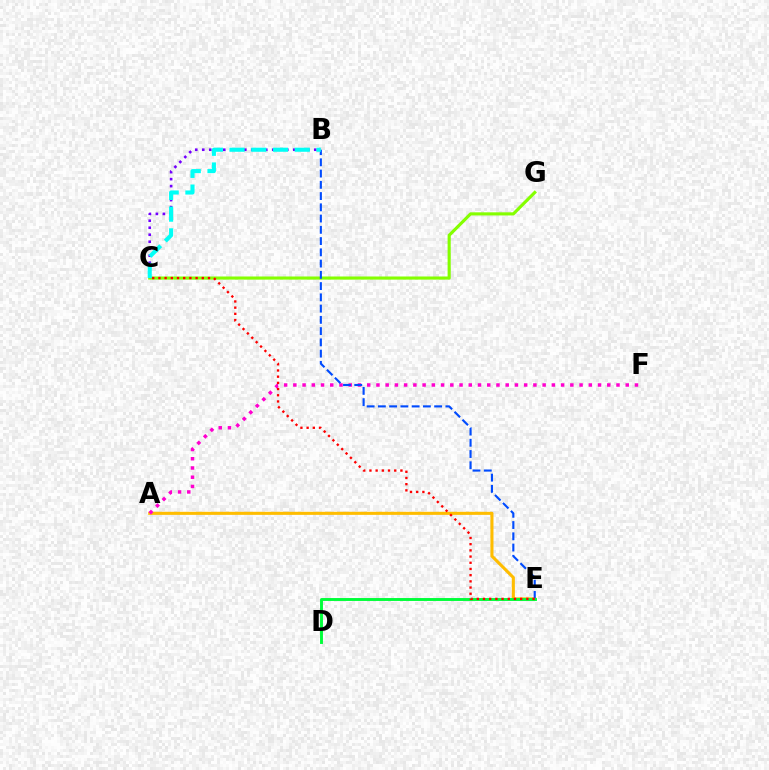{('A', 'E'): [{'color': '#ffbd00', 'line_style': 'solid', 'thickness': 2.21}], ('C', 'G'): [{'color': '#84ff00', 'line_style': 'solid', 'thickness': 2.25}], ('B', 'C'): [{'color': '#7200ff', 'line_style': 'dotted', 'thickness': 1.9}, {'color': '#00fff6', 'line_style': 'dashed', 'thickness': 2.95}], ('A', 'F'): [{'color': '#ff00cf', 'line_style': 'dotted', 'thickness': 2.51}], ('B', 'E'): [{'color': '#004bff', 'line_style': 'dashed', 'thickness': 1.53}], ('D', 'E'): [{'color': '#00ff39', 'line_style': 'solid', 'thickness': 2.1}], ('C', 'E'): [{'color': '#ff0000', 'line_style': 'dotted', 'thickness': 1.68}]}